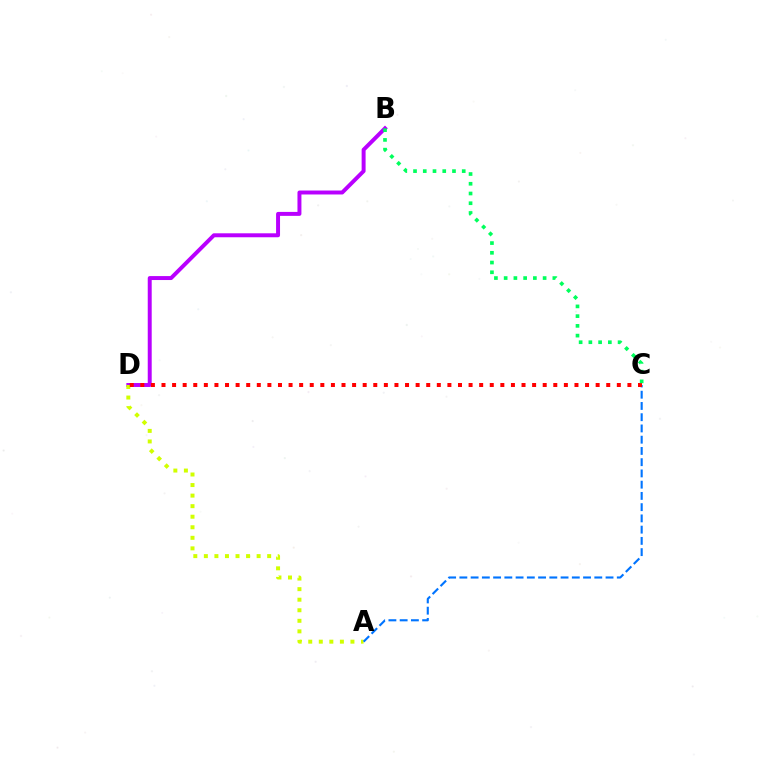{('B', 'D'): [{'color': '#b900ff', 'line_style': 'solid', 'thickness': 2.85}], ('A', 'D'): [{'color': '#d1ff00', 'line_style': 'dotted', 'thickness': 2.87}], ('A', 'C'): [{'color': '#0074ff', 'line_style': 'dashed', 'thickness': 1.53}], ('C', 'D'): [{'color': '#ff0000', 'line_style': 'dotted', 'thickness': 2.88}], ('B', 'C'): [{'color': '#00ff5c', 'line_style': 'dotted', 'thickness': 2.65}]}